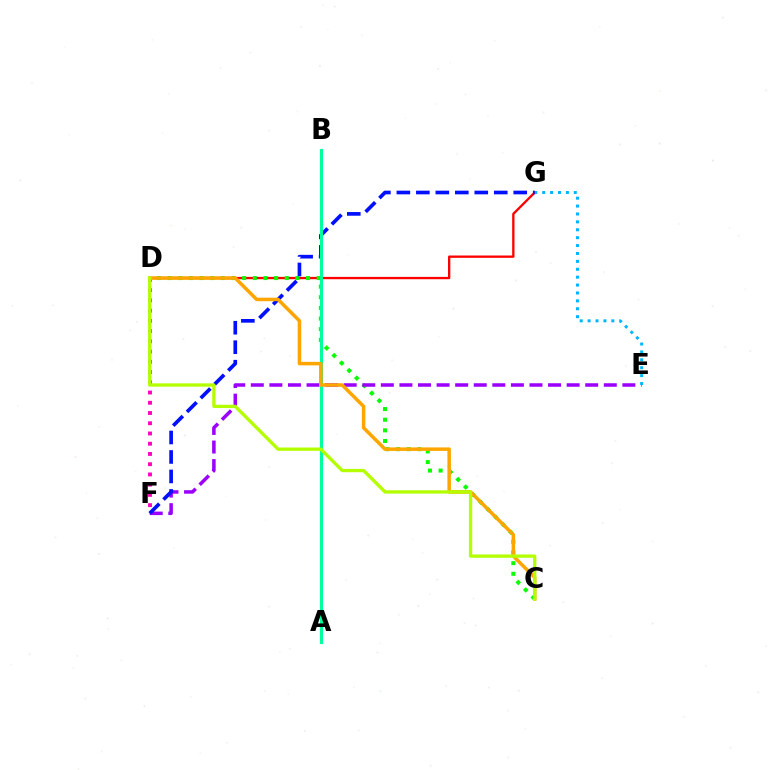{('D', 'F'): [{'color': '#ff00bd', 'line_style': 'dotted', 'thickness': 2.78}], ('D', 'G'): [{'color': '#ff0000', 'line_style': 'solid', 'thickness': 1.68}], ('C', 'D'): [{'color': '#08ff00', 'line_style': 'dotted', 'thickness': 2.89}, {'color': '#ffa500', 'line_style': 'solid', 'thickness': 2.52}, {'color': '#b3ff00', 'line_style': 'solid', 'thickness': 2.38}], ('E', 'F'): [{'color': '#9b00ff', 'line_style': 'dashed', 'thickness': 2.52}], ('E', 'G'): [{'color': '#00b5ff', 'line_style': 'dotted', 'thickness': 2.15}], ('F', 'G'): [{'color': '#0010ff', 'line_style': 'dashed', 'thickness': 2.65}], ('A', 'B'): [{'color': '#00ff9d', 'line_style': 'solid', 'thickness': 2.25}]}